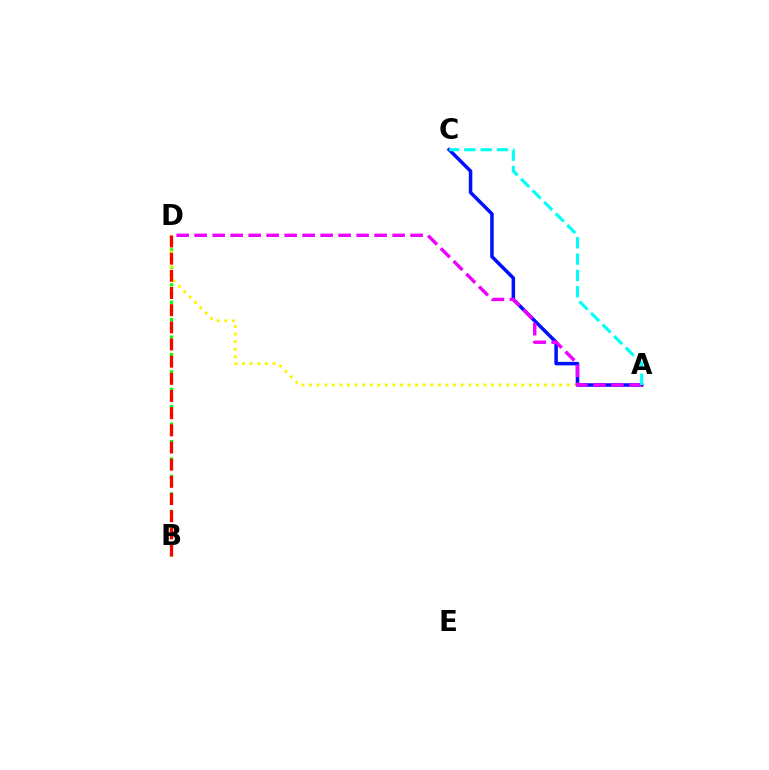{('B', 'D'): [{'color': '#08ff00', 'line_style': 'dotted', 'thickness': 2.37}, {'color': '#ff0000', 'line_style': 'dashed', 'thickness': 2.33}], ('A', 'D'): [{'color': '#fcf500', 'line_style': 'dotted', 'thickness': 2.06}, {'color': '#ee00ff', 'line_style': 'dashed', 'thickness': 2.44}], ('A', 'C'): [{'color': '#0010ff', 'line_style': 'solid', 'thickness': 2.53}, {'color': '#00fff6', 'line_style': 'dashed', 'thickness': 2.22}]}